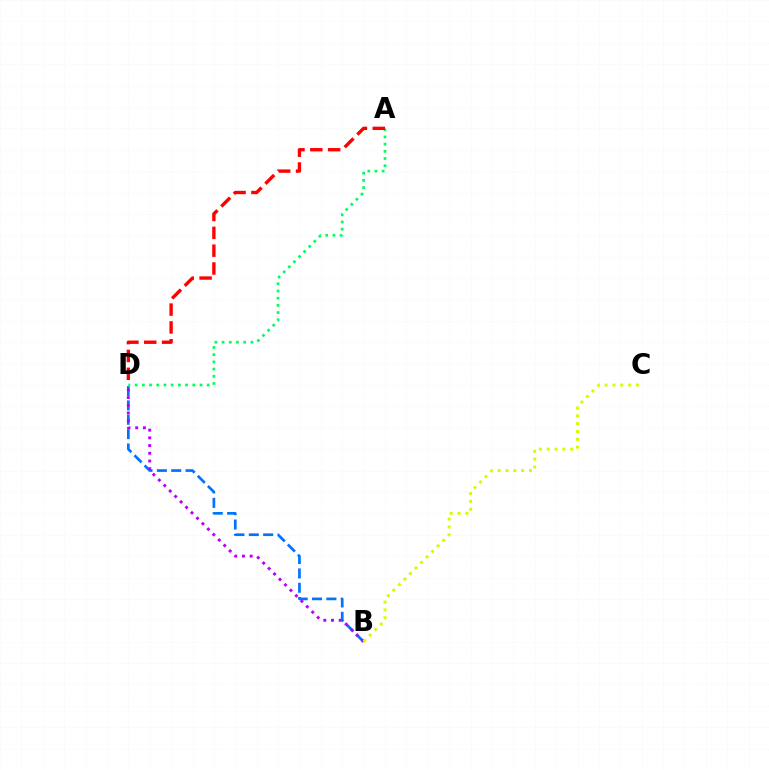{('B', 'D'): [{'color': '#0074ff', 'line_style': 'dashed', 'thickness': 1.95}, {'color': '#b900ff', 'line_style': 'dotted', 'thickness': 2.09}], ('B', 'C'): [{'color': '#d1ff00', 'line_style': 'dotted', 'thickness': 2.13}], ('A', 'D'): [{'color': '#00ff5c', 'line_style': 'dotted', 'thickness': 1.96}, {'color': '#ff0000', 'line_style': 'dashed', 'thickness': 2.42}]}